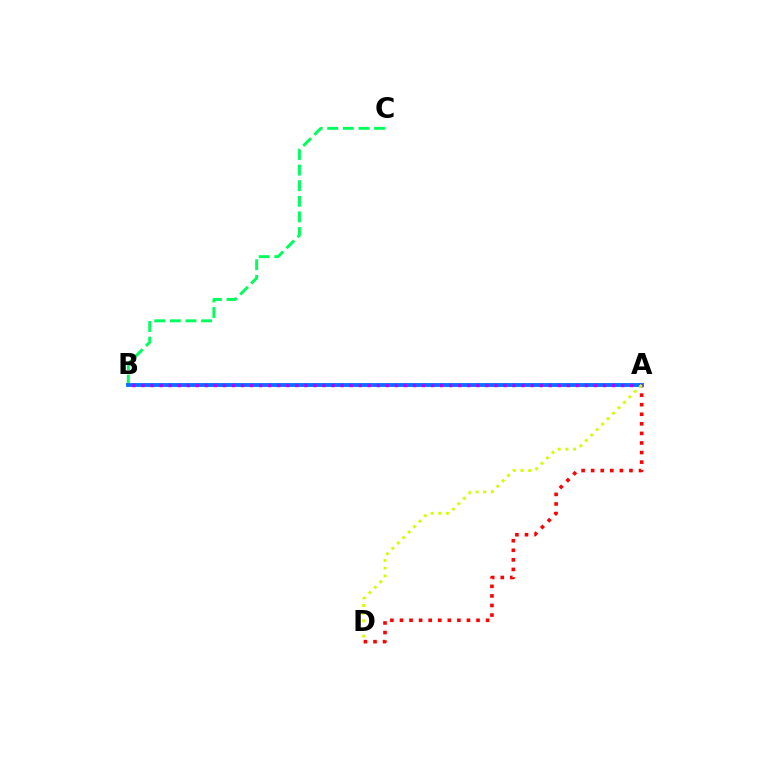{('A', 'D'): [{'color': '#ff0000', 'line_style': 'dotted', 'thickness': 2.6}, {'color': '#d1ff00', 'line_style': 'dotted', 'thickness': 2.09}], ('B', 'C'): [{'color': '#00ff5c', 'line_style': 'dashed', 'thickness': 2.12}], ('A', 'B'): [{'color': '#0074ff', 'line_style': 'solid', 'thickness': 2.77}, {'color': '#b900ff', 'line_style': 'dotted', 'thickness': 2.46}]}